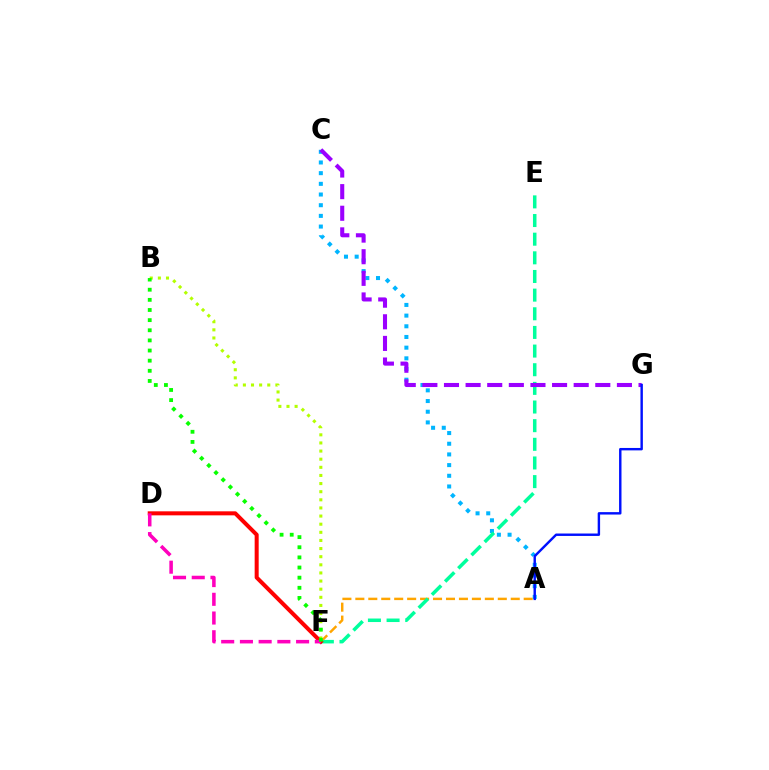{('A', 'F'): [{'color': '#ffa500', 'line_style': 'dashed', 'thickness': 1.76}], ('B', 'F'): [{'color': '#b3ff00', 'line_style': 'dotted', 'thickness': 2.21}, {'color': '#08ff00', 'line_style': 'dotted', 'thickness': 2.75}], ('A', 'C'): [{'color': '#00b5ff', 'line_style': 'dotted', 'thickness': 2.9}], ('E', 'F'): [{'color': '#00ff9d', 'line_style': 'dashed', 'thickness': 2.53}], ('D', 'F'): [{'color': '#ff0000', 'line_style': 'solid', 'thickness': 2.89}, {'color': '#ff00bd', 'line_style': 'dashed', 'thickness': 2.54}], ('C', 'G'): [{'color': '#9b00ff', 'line_style': 'dashed', 'thickness': 2.94}], ('A', 'G'): [{'color': '#0010ff', 'line_style': 'solid', 'thickness': 1.74}]}